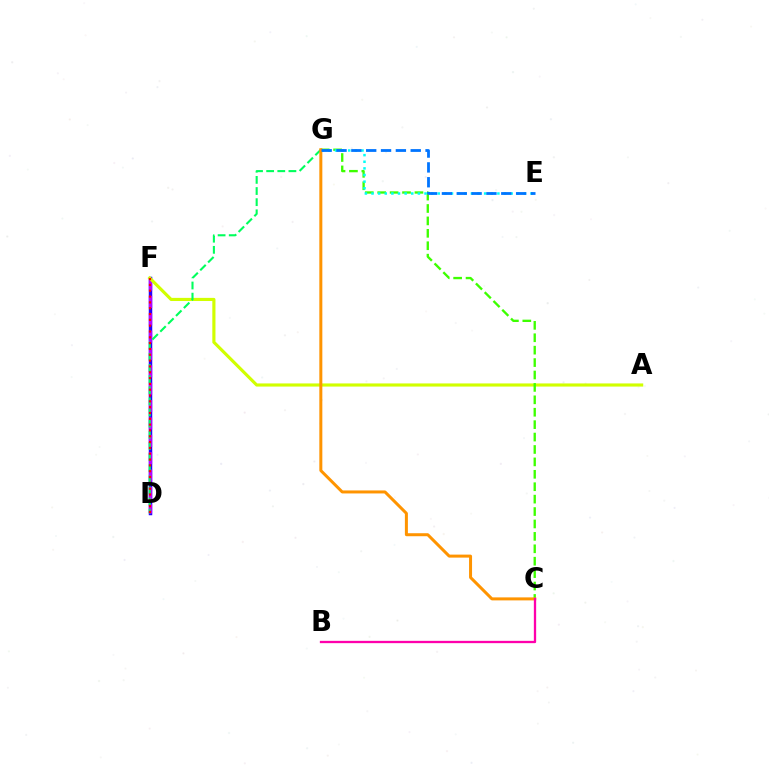{('D', 'F'): [{'color': '#2500ff', 'line_style': 'solid', 'thickness': 2.52}, {'color': '#b900ff', 'line_style': 'dashed', 'thickness': 2.36}, {'color': '#ff0000', 'line_style': 'dotted', 'thickness': 1.58}], ('A', 'F'): [{'color': '#d1ff00', 'line_style': 'solid', 'thickness': 2.26}], ('D', 'G'): [{'color': '#00ff5c', 'line_style': 'dashed', 'thickness': 1.51}], ('C', 'G'): [{'color': '#3dff00', 'line_style': 'dashed', 'thickness': 1.69}, {'color': '#ff9400', 'line_style': 'solid', 'thickness': 2.16}], ('E', 'G'): [{'color': '#00fff6', 'line_style': 'dotted', 'thickness': 1.8}, {'color': '#0074ff', 'line_style': 'dashed', 'thickness': 2.02}], ('B', 'C'): [{'color': '#ff00ac', 'line_style': 'solid', 'thickness': 1.66}]}